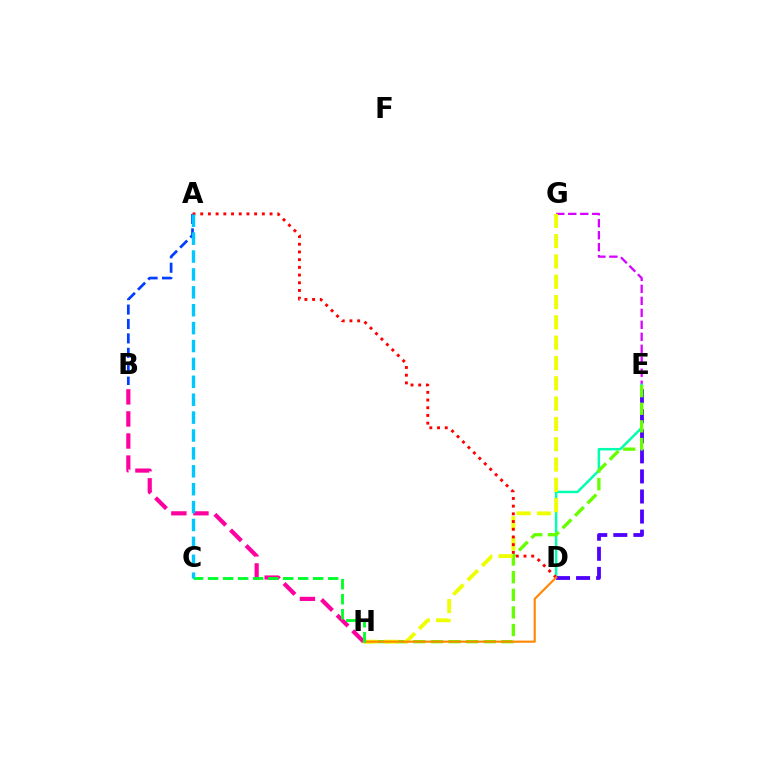{('E', 'G'): [{'color': '#d600ff', 'line_style': 'dashed', 'thickness': 1.63}], ('B', 'H'): [{'color': '#ff00a0', 'line_style': 'dashed', 'thickness': 3.0}], ('D', 'E'): [{'color': '#00ffaf', 'line_style': 'solid', 'thickness': 1.78}, {'color': '#4f00ff', 'line_style': 'dashed', 'thickness': 2.73}], ('A', 'B'): [{'color': '#003fff', 'line_style': 'dashed', 'thickness': 1.96}], ('E', 'H'): [{'color': '#66ff00', 'line_style': 'dashed', 'thickness': 2.39}], ('G', 'H'): [{'color': '#eeff00', 'line_style': 'dashed', 'thickness': 2.76}], ('A', 'D'): [{'color': '#ff0000', 'line_style': 'dotted', 'thickness': 2.09}], ('D', 'H'): [{'color': '#ff8800', 'line_style': 'solid', 'thickness': 1.54}], ('C', 'H'): [{'color': '#00ff27', 'line_style': 'dashed', 'thickness': 2.04}], ('A', 'C'): [{'color': '#00c7ff', 'line_style': 'dashed', 'thickness': 2.43}]}